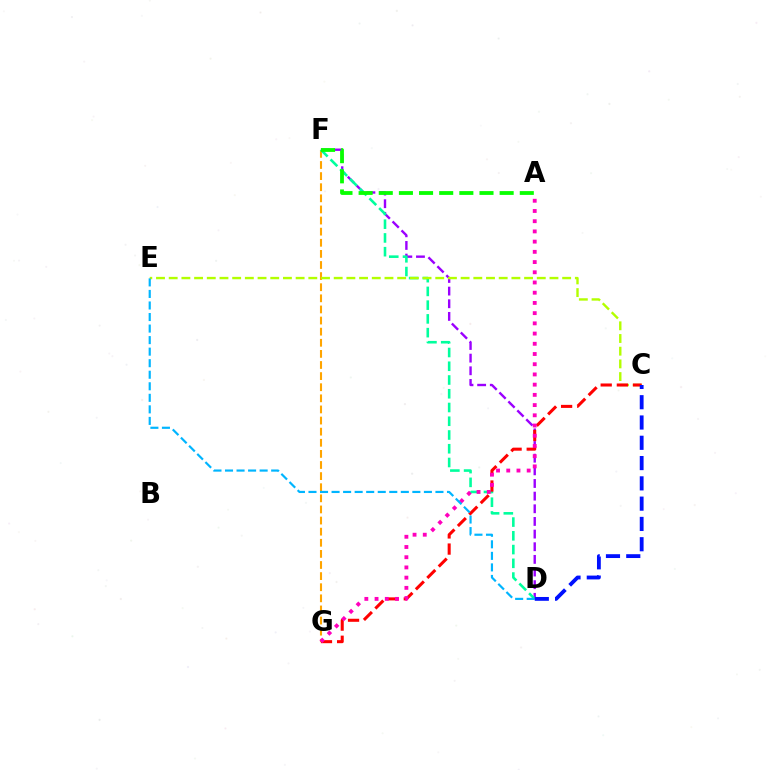{('D', 'F'): [{'color': '#9b00ff', 'line_style': 'dashed', 'thickness': 1.72}, {'color': '#00ff9d', 'line_style': 'dashed', 'thickness': 1.87}], ('F', 'G'): [{'color': '#ffa500', 'line_style': 'dashed', 'thickness': 1.51}], ('A', 'F'): [{'color': '#08ff00', 'line_style': 'dashed', 'thickness': 2.74}], ('C', 'E'): [{'color': '#b3ff00', 'line_style': 'dashed', 'thickness': 1.72}], ('C', 'G'): [{'color': '#ff0000', 'line_style': 'dashed', 'thickness': 2.19}], ('A', 'G'): [{'color': '#ff00bd', 'line_style': 'dotted', 'thickness': 2.78}], ('D', 'E'): [{'color': '#00b5ff', 'line_style': 'dashed', 'thickness': 1.57}], ('C', 'D'): [{'color': '#0010ff', 'line_style': 'dashed', 'thickness': 2.76}]}